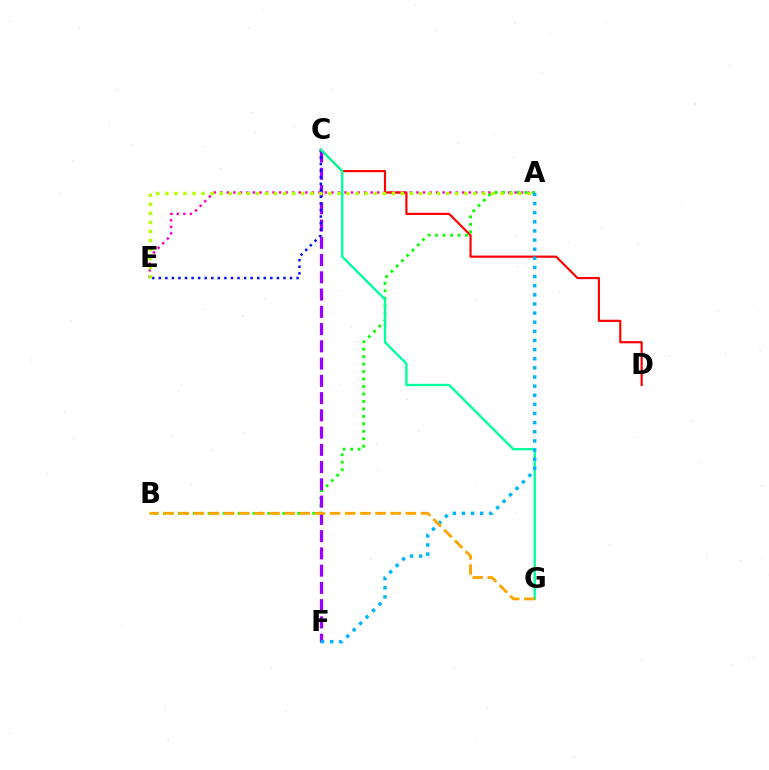{('A', 'E'): [{'color': '#ff00bd', 'line_style': 'dotted', 'thickness': 1.78}, {'color': '#b3ff00', 'line_style': 'dotted', 'thickness': 2.46}], ('C', 'D'): [{'color': '#ff0000', 'line_style': 'solid', 'thickness': 1.57}], ('A', 'B'): [{'color': '#08ff00', 'line_style': 'dotted', 'thickness': 2.03}], ('C', 'F'): [{'color': '#9b00ff', 'line_style': 'dashed', 'thickness': 2.34}], ('C', 'E'): [{'color': '#0010ff', 'line_style': 'dotted', 'thickness': 1.78}], ('C', 'G'): [{'color': '#00ff9d', 'line_style': 'solid', 'thickness': 1.69}], ('A', 'F'): [{'color': '#00b5ff', 'line_style': 'dotted', 'thickness': 2.48}], ('B', 'G'): [{'color': '#ffa500', 'line_style': 'dashed', 'thickness': 2.06}]}